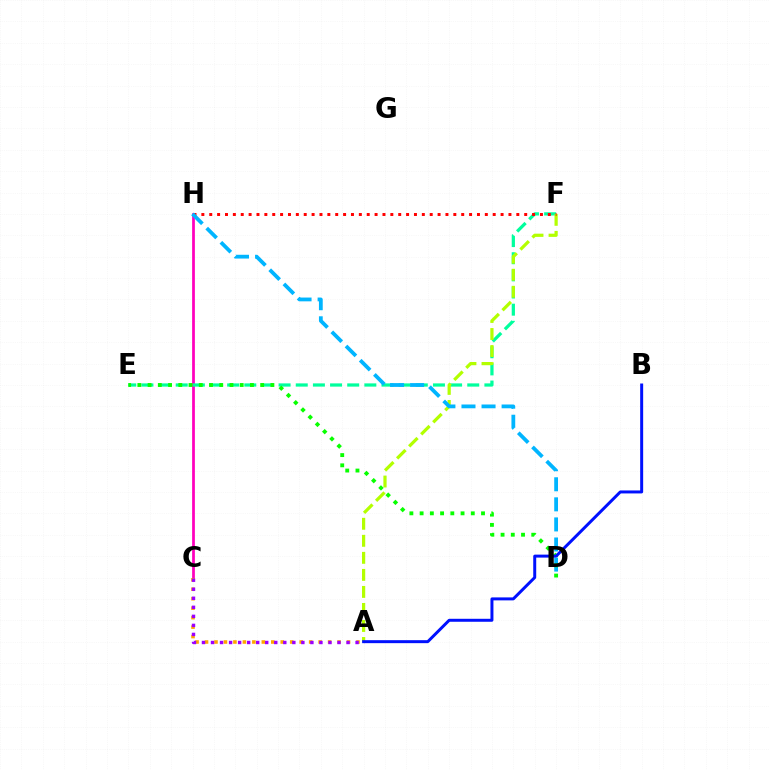{('C', 'H'): [{'color': '#ff00bd', 'line_style': 'solid', 'thickness': 1.98}], ('A', 'C'): [{'color': '#ffa500', 'line_style': 'dotted', 'thickness': 2.57}, {'color': '#9b00ff', 'line_style': 'dotted', 'thickness': 2.45}], ('E', 'F'): [{'color': '#00ff9d', 'line_style': 'dashed', 'thickness': 2.33}], ('A', 'F'): [{'color': '#b3ff00', 'line_style': 'dashed', 'thickness': 2.31}], ('F', 'H'): [{'color': '#ff0000', 'line_style': 'dotted', 'thickness': 2.14}], ('D', 'H'): [{'color': '#00b5ff', 'line_style': 'dashed', 'thickness': 2.73}], ('D', 'E'): [{'color': '#08ff00', 'line_style': 'dotted', 'thickness': 2.78}], ('A', 'B'): [{'color': '#0010ff', 'line_style': 'solid', 'thickness': 2.14}]}